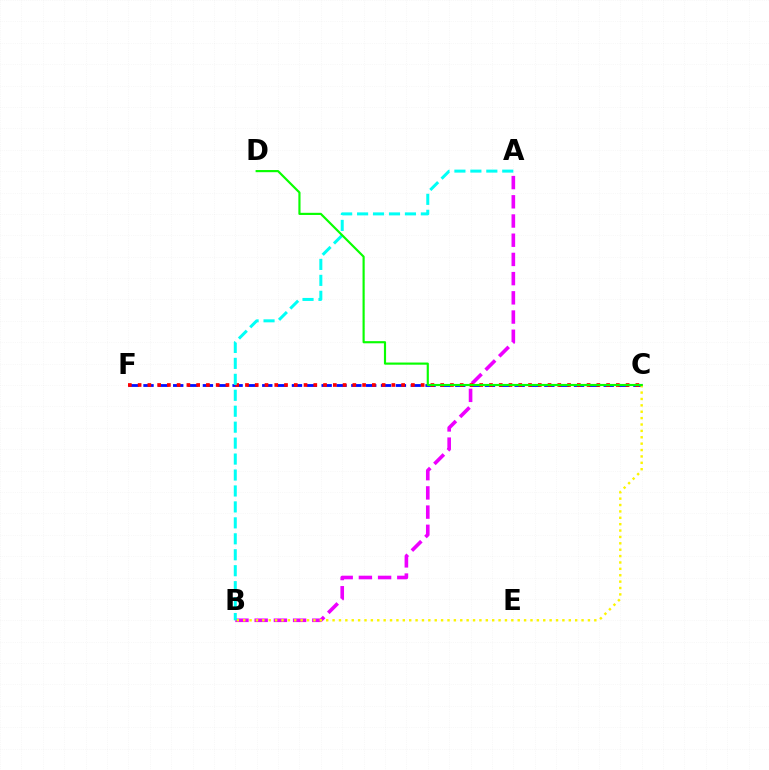{('A', 'B'): [{'color': '#ee00ff', 'line_style': 'dashed', 'thickness': 2.61}, {'color': '#00fff6', 'line_style': 'dashed', 'thickness': 2.17}], ('C', 'F'): [{'color': '#0010ff', 'line_style': 'dashed', 'thickness': 2.02}, {'color': '#ff0000', 'line_style': 'dotted', 'thickness': 2.65}], ('B', 'C'): [{'color': '#fcf500', 'line_style': 'dotted', 'thickness': 1.73}], ('C', 'D'): [{'color': '#08ff00', 'line_style': 'solid', 'thickness': 1.55}]}